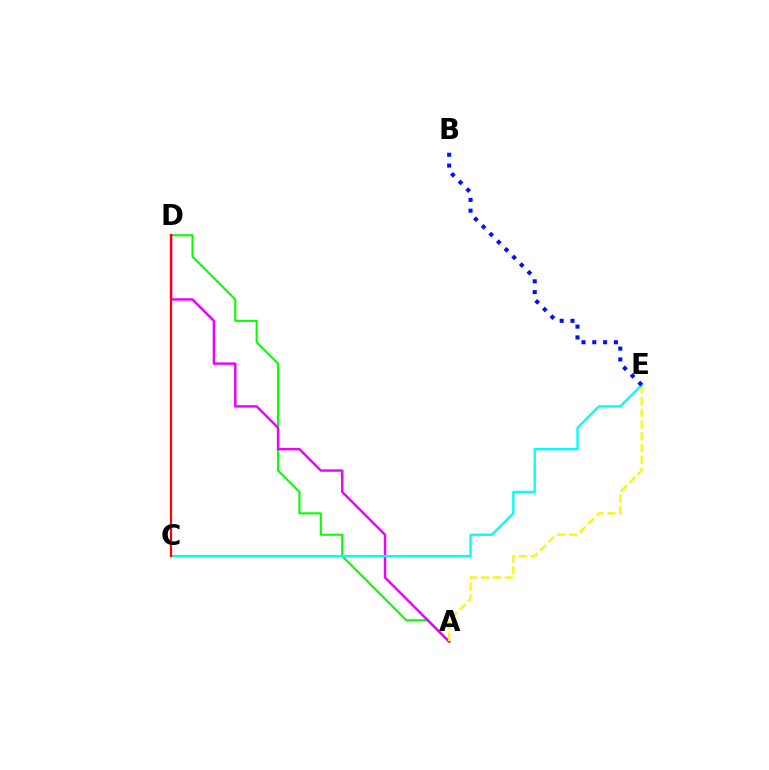{('A', 'D'): [{'color': '#08ff00', 'line_style': 'solid', 'thickness': 1.53}, {'color': '#ee00ff', 'line_style': 'solid', 'thickness': 1.76}], ('A', 'E'): [{'color': '#fcf500', 'line_style': 'dashed', 'thickness': 1.61}], ('C', 'E'): [{'color': '#00fff6', 'line_style': 'solid', 'thickness': 1.69}], ('C', 'D'): [{'color': '#ff0000', 'line_style': 'solid', 'thickness': 1.6}], ('B', 'E'): [{'color': '#0010ff', 'line_style': 'dotted', 'thickness': 2.93}]}